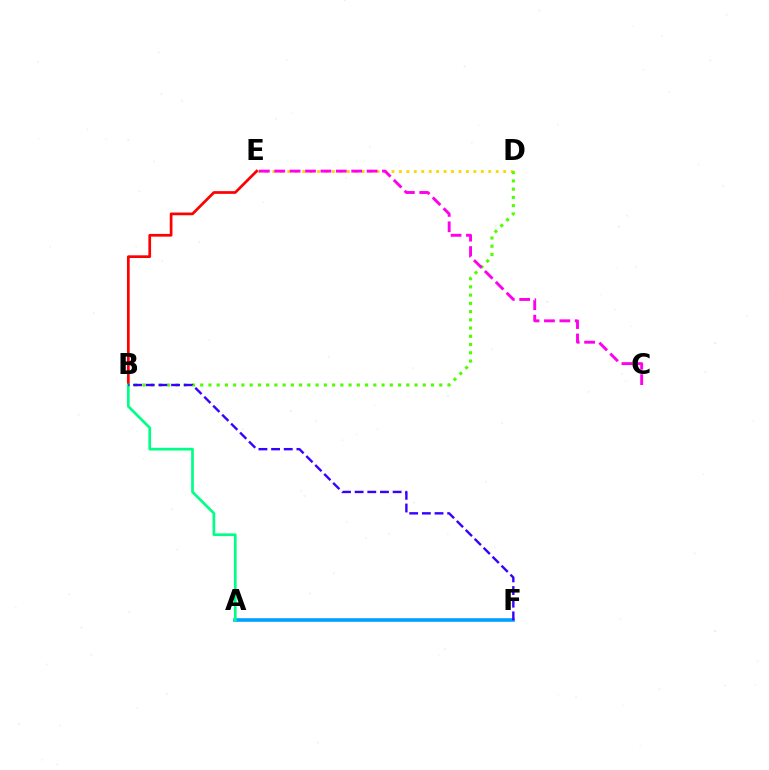{('D', 'E'): [{'color': '#ffd500', 'line_style': 'dotted', 'thickness': 2.02}], ('B', 'D'): [{'color': '#4fff00', 'line_style': 'dotted', 'thickness': 2.24}], ('A', 'F'): [{'color': '#009eff', 'line_style': 'solid', 'thickness': 2.58}], ('C', 'E'): [{'color': '#ff00ed', 'line_style': 'dashed', 'thickness': 2.09}], ('B', 'E'): [{'color': '#ff0000', 'line_style': 'solid', 'thickness': 1.95}], ('A', 'B'): [{'color': '#00ff86', 'line_style': 'solid', 'thickness': 1.94}], ('B', 'F'): [{'color': '#3700ff', 'line_style': 'dashed', 'thickness': 1.72}]}